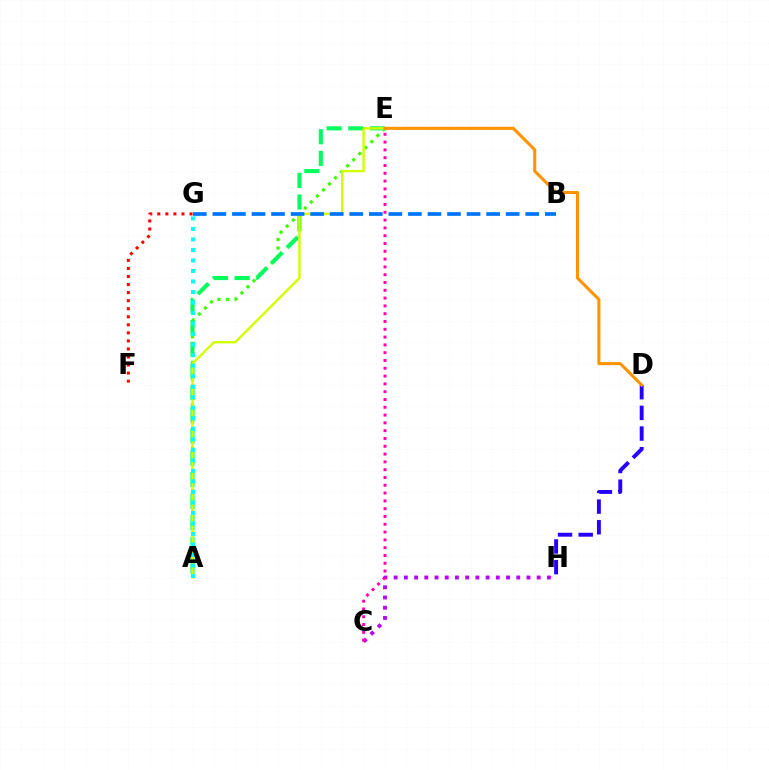{('F', 'G'): [{'color': '#ff0000', 'line_style': 'dotted', 'thickness': 2.19}], ('A', 'E'): [{'color': '#3dff00', 'line_style': 'dotted', 'thickness': 2.32}, {'color': '#00ff5c', 'line_style': 'dashed', 'thickness': 2.94}, {'color': '#d1ff00', 'line_style': 'solid', 'thickness': 1.74}], ('A', 'G'): [{'color': '#00fff6', 'line_style': 'dotted', 'thickness': 2.86}], ('D', 'H'): [{'color': '#2500ff', 'line_style': 'dashed', 'thickness': 2.81}], ('D', 'E'): [{'color': '#ff9400', 'line_style': 'solid', 'thickness': 2.21}], ('C', 'H'): [{'color': '#b900ff', 'line_style': 'dotted', 'thickness': 2.78}], ('B', 'G'): [{'color': '#0074ff', 'line_style': 'dashed', 'thickness': 2.66}], ('C', 'E'): [{'color': '#ff00ac', 'line_style': 'dotted', 'thickness': 2.12}]}